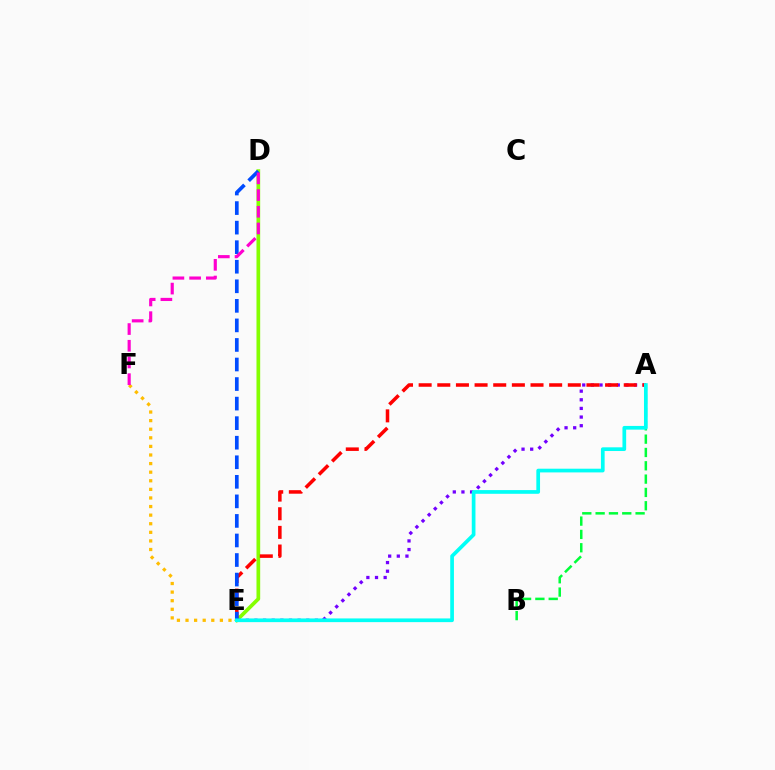{('D', 'E'): [{'color': '#84ff00', 'line_style': 'solid', 'thickness': 2.66}, {'color': '#004bff', 'line_style': 'dashed', 'thickness': 2.66}], ('A', 'E'): [{'color': '#7200ff', 'line_style': 'dotted', 'thickness': 2.35}, {'color': '#ff0000', 'line_style': 'dashed', 'thickness': 2.53}, {'color': '#00fff6', 'line_style': 'solid', 'thickness': 2.66}], ('E', 'F'): [{'color': '#ffbd00', 'line_style': 'dotted', 'thickness': 2.33}], ('A', 'B'): [{'color': '#00ff39', 'line_style': 'dashed', 'thickness': 1.81}], ('D', 'F'): [{'color': '#ff00cf', 'line_style': 'dashed', 'thickness': 2.27}]}